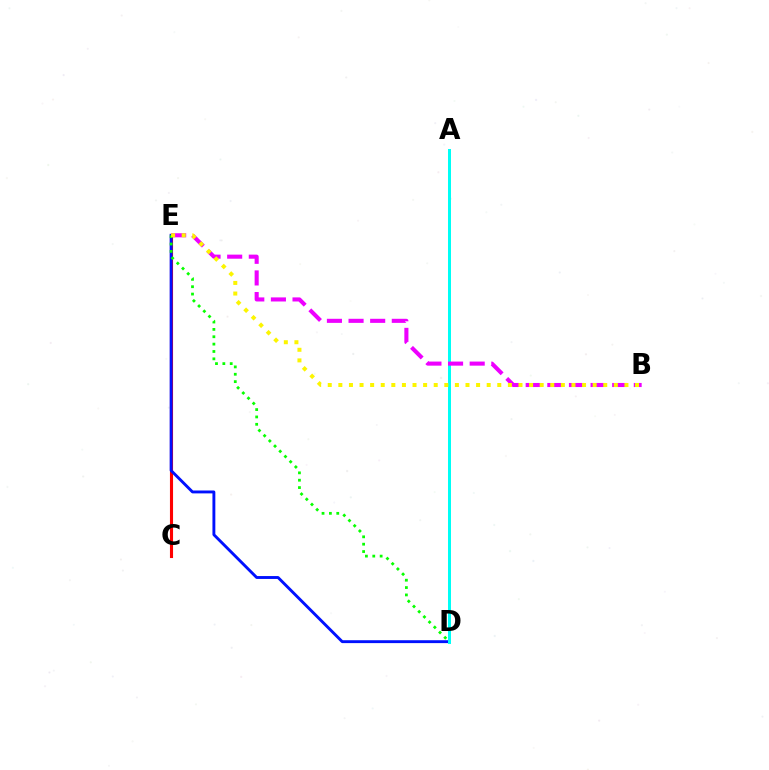{('C', 'E'): [{'color': '#ff0000', 'line_style': 'solid', 'thickness': 2.23}], ('D', 'E'): [{'color': '#0010ff', 'line_style': 'solid', 'thickness': 2.08}, {'color': '#08ff00', 'line_style': 'dotted', 'thickness': 2.0}], ('A', 'D'): [{'color': '#00fff6', 'line_style': 'solid', 'thickness': 2.16}], ('B', 'E'): [{'color': '#ee00ff', 'line_style': 'dashed', 'thickness': 2.94}, {'color': '#fcf500', 'line_style': 'dotted', 'thickness': 2.88}]}